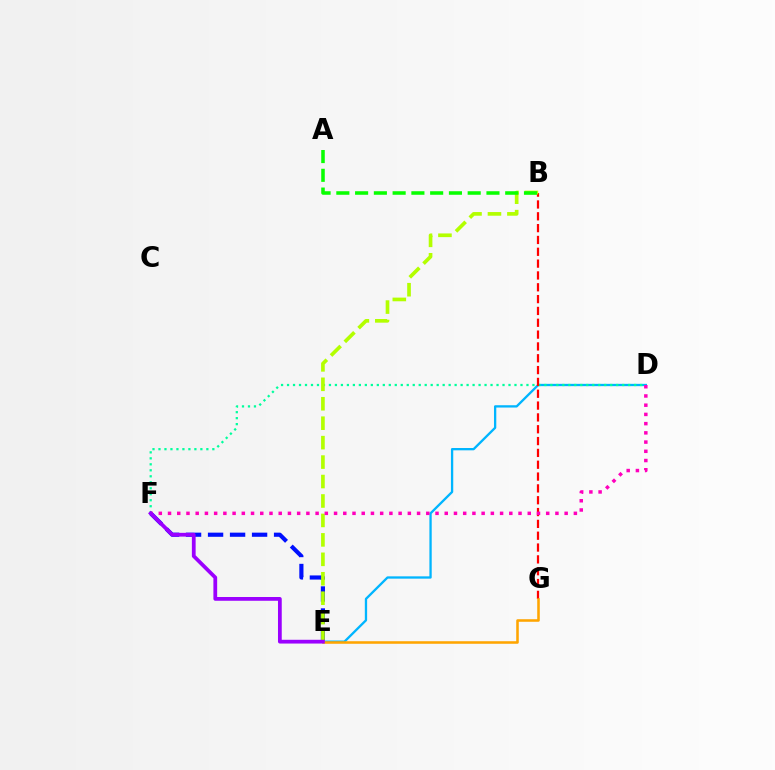{('E', 'F'): [{'color': '#0010ff', 'line_style': 'dashed', 'thickness': 2.99}, {'color': '#9b00ff', 'line_style': 'solid', 'thickness': 2.71}], ('D', 'E'): [{'color': '#00b5ff', 'line_style': 'solid', 'thickness': 1.66}], ('D', 'F'): [{'color': '#00ff9d', 'line_style': 'dotted', 'thickness': 1.63}, {'color': '#ff00bd', 'line_style': 'dotted', 'thickness': 2.51}], ('B', 'G'): [{'color': '#ff0000', 'line_style': 'dashed', 'thickness': 1.61}], ('B', 'E'): [{'color': '#b3ff00', 'line_style': 'dashed', 'thickness': 2.64}], ('A', 'B'): [{'color': '#08ff00', 'line_style': 'dashed', 'thickness': 2.55}], ('E', 'G'): [{'color': '#ffa500', 'line_style': 'solid', 'thickness': 1.84}]}